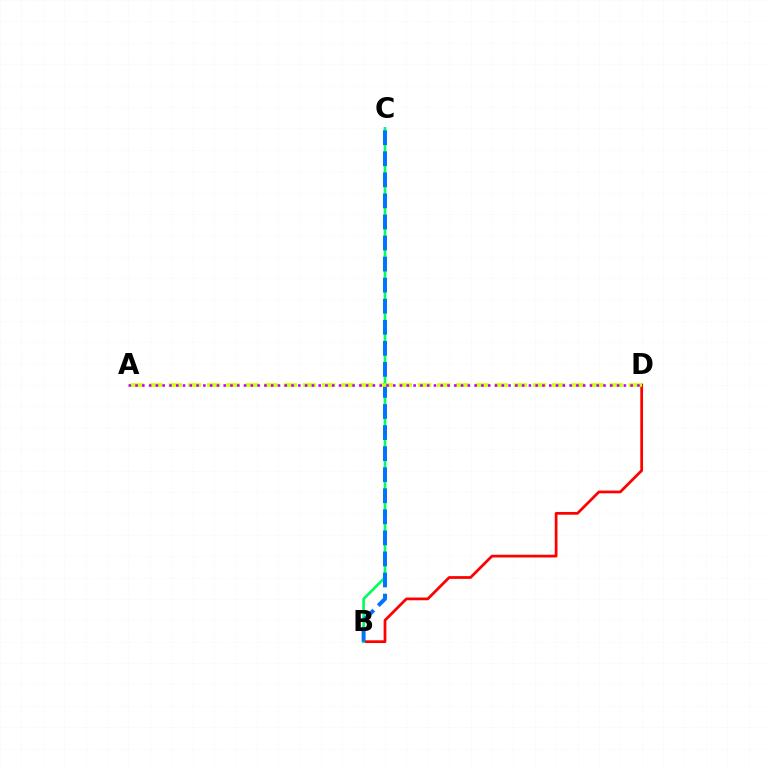{('B', 'D'): [{'color': '#ff0000', 'line_style': 'solid', 'thickness': 1.98}], ('B', 'C'): [{'color': '#00ff5c', 'line_style': 'solid', 'thickness': 1.93}, {'color': '#0074ff', 'line_style': 'dashed', 'thickness': 2.86}], ('A', 'D'): [{'color': '#d1ff00', 'line_style': 'dashed', 'thickness': 2.6}, {'color': '#b900ff', 'line_style': 'dotted', 'thickness': 1.84}]}